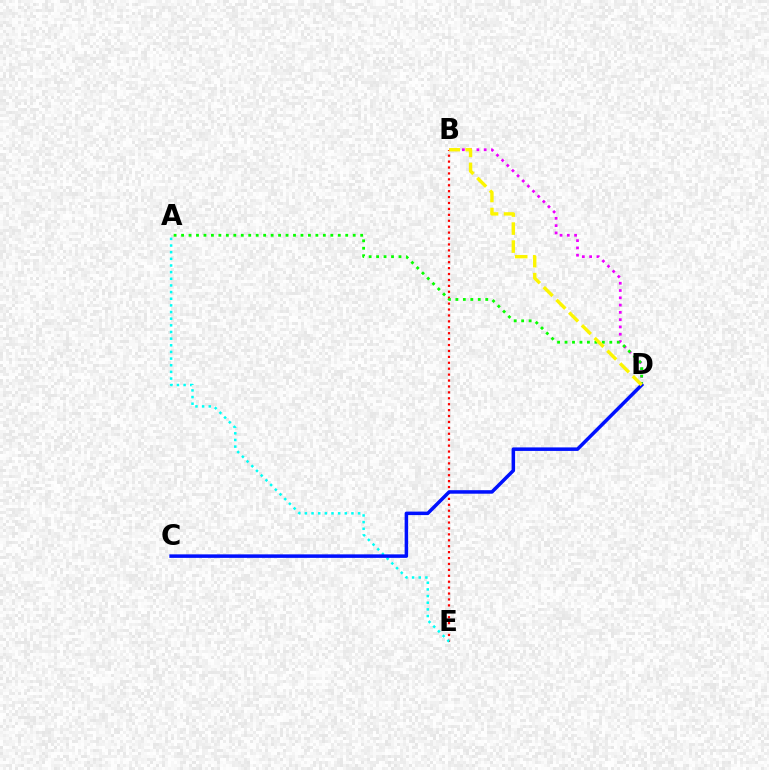{('B', 'D'): [{'color': '#ee00ff', 'line_style': 'dotted', 'thickness': 1.98}, {'color': '#fcf500', 'line_style': 'dashed', 'thickness': 2.44}], ('B', 'E'): [{'color': '#ff0000', 'line_style': 'dotted', 'thickness': 1.61}], ('A', 'D'): [{'color': '#08ff00', 'line_style': 'dotted', 'thickness': 2.03}], ('A', 'E'): [{'color': '#00fff6', 'line_style': 'dotted', 'thickness': 1.81}], ('C', 'D'): [{'color': '#0010ff', 'line_style': 'solid', 'thickness': 2.53}]}